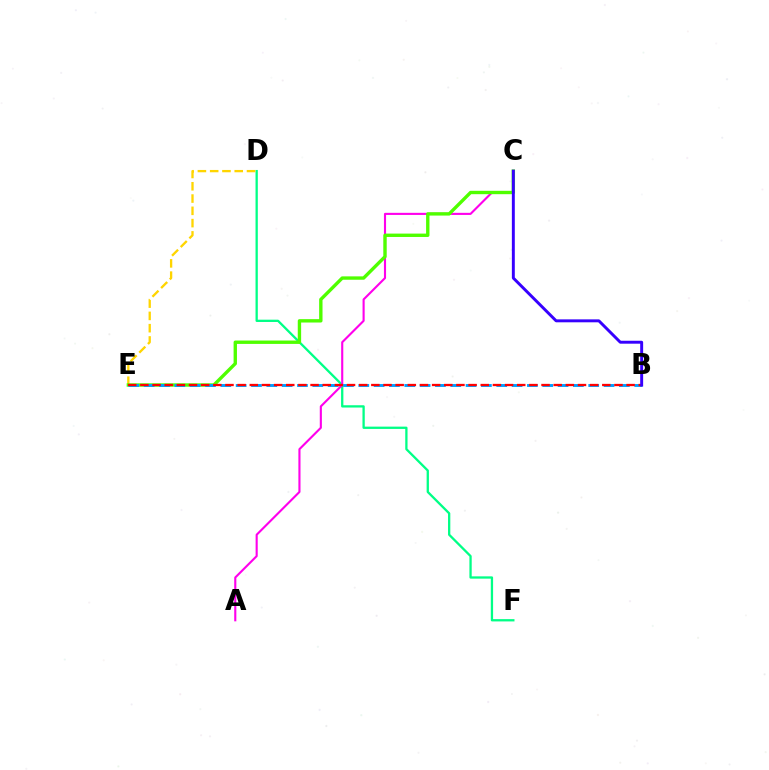{('D', 'F'): [{'color': '#00ff86', 'line_style': 'solid', 'thickness': 1.65}], ('D', 'E'): [{'color': '#ffd500', 'line_style': 'dashed', 'thickness': 1.67}], ('A', 'C'): [{'color': '#ff00ed', 'line_style': 'solid', 'thickness': 1.52}], ('C', 'E'): [{'color': '#4fff00', 'line_style': 'solid', 'thickness': 2.43}], ('B', 'E'): [{'color': '#009eff', 'line_style': 'dashed', 'thickness': 2.08}, {'color': '#ff0000', 'line_style': 'dashed', 'thickness': 1.65}], ('B', 'C'): [{'color': '#3700ff', 'line_style': 'solid', 'thickness': 2.11}]}